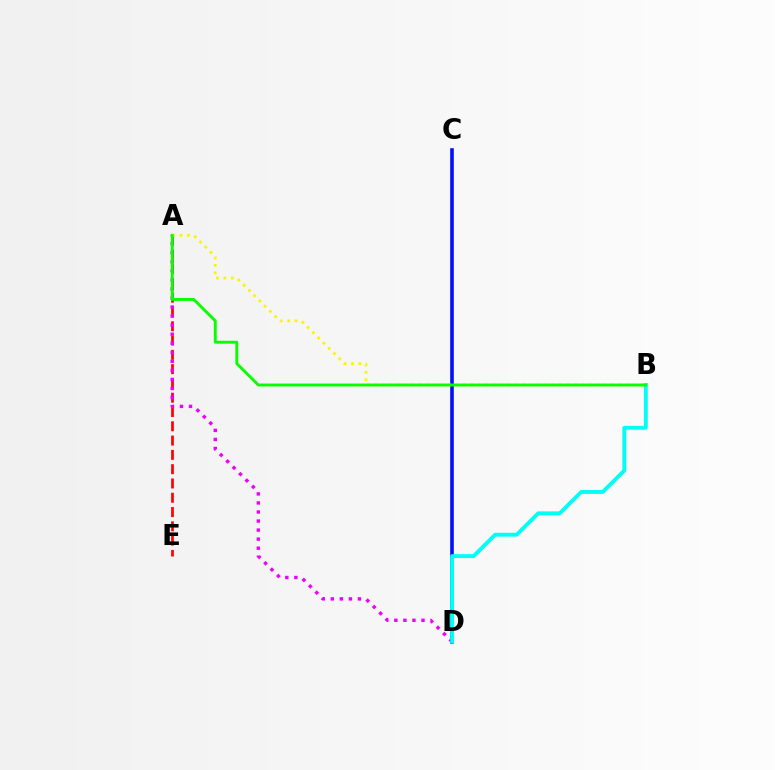{('A', 'E'): [{'color': '#ff0000', 'line_style': 'dashed', 'thickness': 1.94}], ('A', 'D'): [{'color': '#ee00ff', 'line_style': 'dotted', 'thickness': 2.46}], ('C', 'D'): [{'color': '#0010ff', 'line_style': 'solid', 'thickness': 2.59}], ('A', 'B'): [{'color': '#fcf500', 'line_style': 'dotted', 'thickness': 2.01}, {'color': '#08ff00', 'line_style': 'solid', 'thickness': 2.09}], ('B', 'D'): [{'color': '#00fff6', 'line_style': 'solid', 'thickness': 2.8}]}